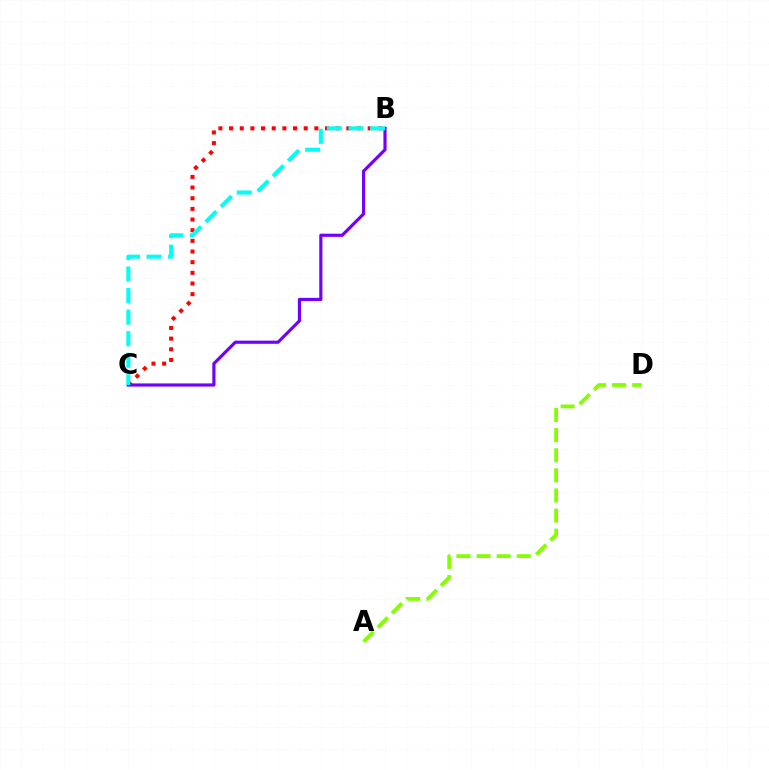{('B', 'C'): [{'color': '#ff0000', 'line_style': 'dotted', 'thickness': 2.9}, {'color': '#7200ff', 'line_style': 'solid', 'thickness': 2.28}, {'color': '#00fff6', 'line_style': 'dashed', 'thickness': 2.93}], ('A', 'D'): [{'color': '#84ff00', 'line_style': 'dashed', 'thickness': 2.73}]}